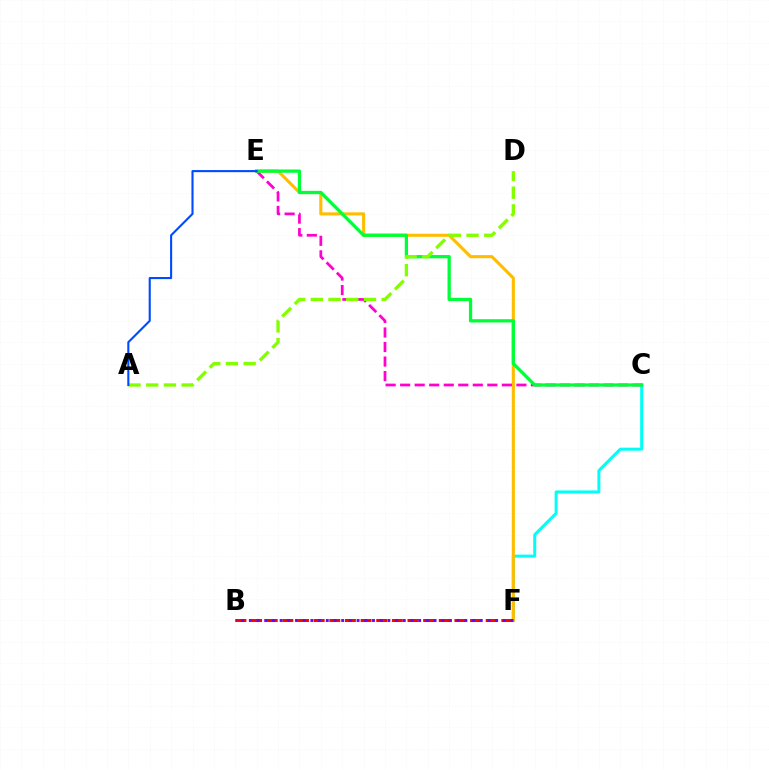{('C', 'F'): [{'color': '#00fff6', 'line_style': 'solid', 'thickness': 2.16}], ('E', 'F'): [{'color': '#ffbd00', 'line_style': 'solid', 'thickness': 2.23}], ('B', 'F'): [{'color': '#ff0000', 'line_style': 'dashed', 'thickness': 2.12}, {'color': '#7200ff', 'line_style': 'dotted', 'thickness': 2.09}], ('C', 'E'): [{'color': '#ff00cf', 'line_style': 'dashed', 'thickness': 1.97}, {'color': '#00ff39', 'line_style': 'solid', 'thickness': 2.35}], ('A', 'D'): [{'color': '#84ff00', 'line_style': 'dashed', 'thickness': 2.41}], ('A', 'E'): [{'color': '#004bff', 'line_style': 'solid', 'thickness': 1.51}]}